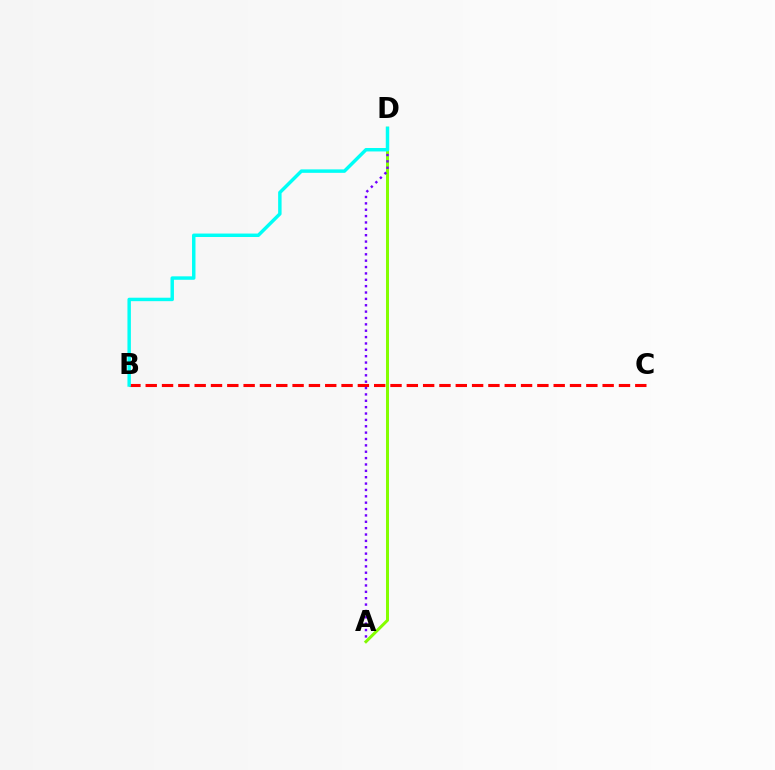{('B', 'C'): [{'color': '#ff0000', 'line_style': 'dashed', 'thickness': 2.22}], ('A', 'D'): [{'color': '#84ff00', 'line_style': 'solid', 'thickness': 2.17}, {'color': '#7200ff', 'line_style': 'dotted', 'thickness': 1.73}], ('B', 'D'): [{'color': '#00fff6', 'line_style': 'solid', 'thickness': 2.48}]}